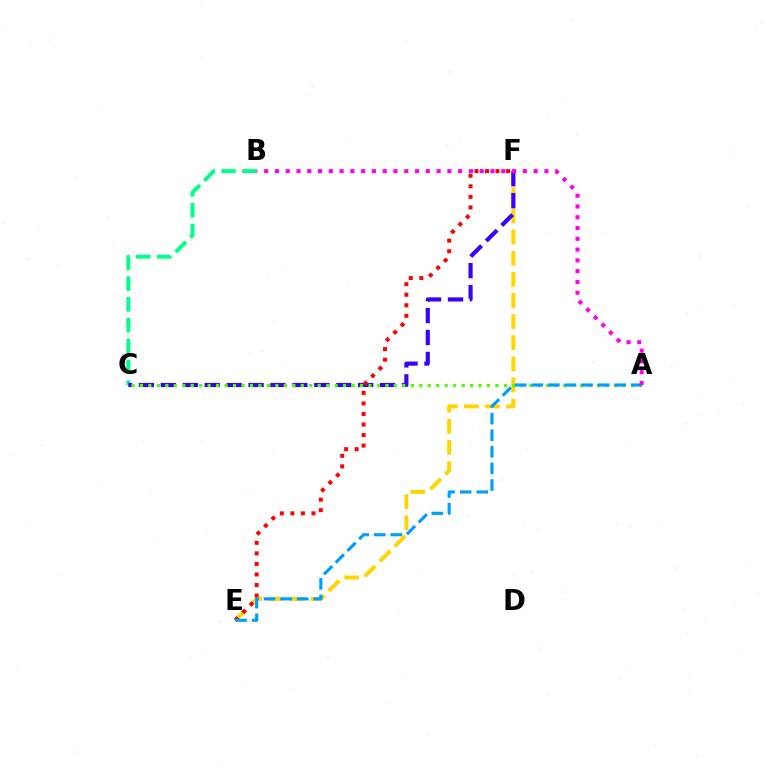{('B', 'C'): [{'color': '#00ff86', 'line_style': 'dashed', 'thickness': 2.83}], ('E', 'F'): [{'color': '#ffd500', 'line_style': 'dashed', 'thickness': 2.87}, {'color': '#ff0000', 'line_style': 'dotted', 'thickness': 2.86}], ('C', 'F'): [{'color': '#3700ff', 'line_style': 'dashed', 'thickness': 2.98}], ('A', 'C'): [{'color': '#4fff00', 'line_style': 'dotted', 'thickness': 2.3}], ('A', 'E'): [{'color': '#009eff', 'line_style': 'dashed', 'thickness': 2.25}], ('A', 'B'): [{'color': '#ff00ed', 'line_style': 'dotted', 'thickness': 2.93}]}